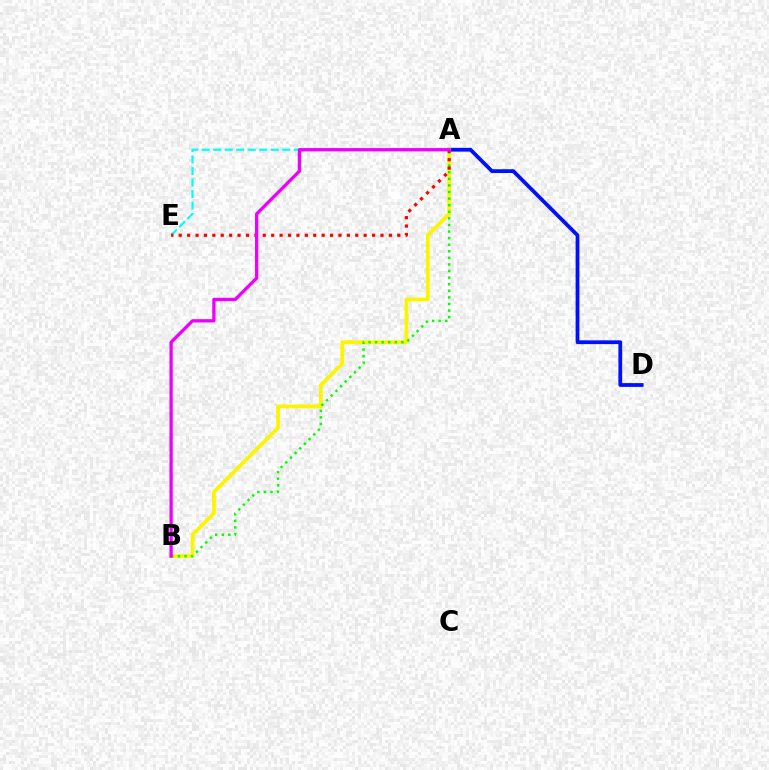{('A', 'D'): [{'color': '#0010ff', 'line_style': 'solid', 'thickness': 2.72}], ('A', 'E'): [{'color': '#00fff6', 'line_style': 'dashed', 'thickness': 1.56}, {'color': '#ff0000', 'line_style': 'dotted', 'thickness': 2.28}], ('A', 'B'): [{'color': '#fcf500', 'line_style': 'solid', 'thickness': 2.7}, {'color': '#08ff00', 'line_style': 'dotted', 'thickness': 1.79}, {'color': '#ee00ff', 'line_style': 'solid', 'thickness': 2.37}]}